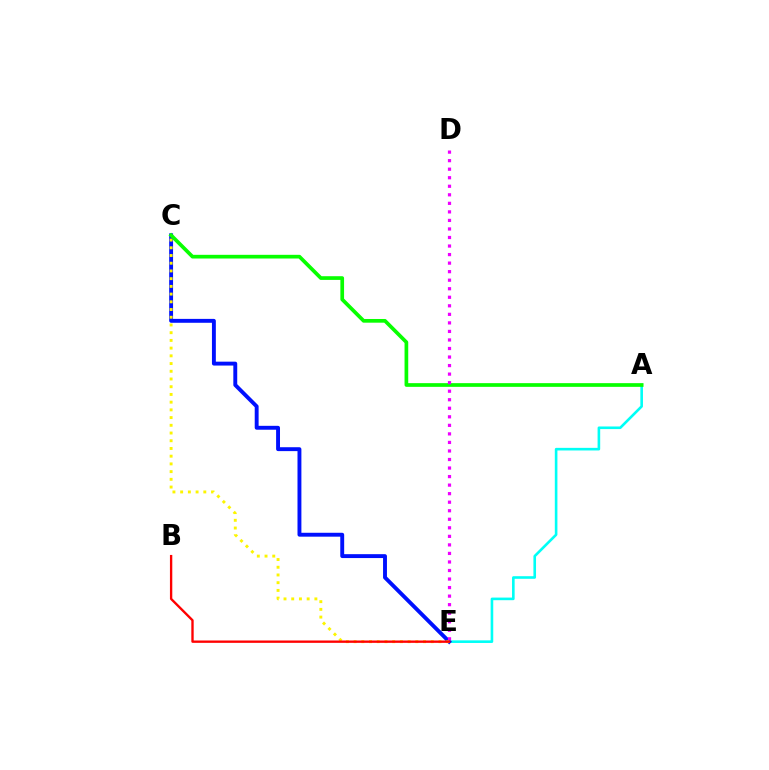{('A', 'E'): [{'color': '#00fff6', 'line_style': 'solid', 'thickness': 1.88}], ('C', 'E'): [{'color': '#0010ff', 'line_style': 'solid', 'thickness': 2.81}, {'color': '#fcf500', 'line_style': 'dotted', 'thickness': 2.1}], ('A', 'C'): [{'color': '#08ff00', 'line_style': 'solid', 'thickness': 2.66}], ('D', 'E'): [{'color': '#ee00ff', 'line_style': 'dotted', 'thickness': 2.32}], ('B', 'E'): [{'color': '#ff0000', 'line_style': 'solid', 'thickness': 1.69}]}